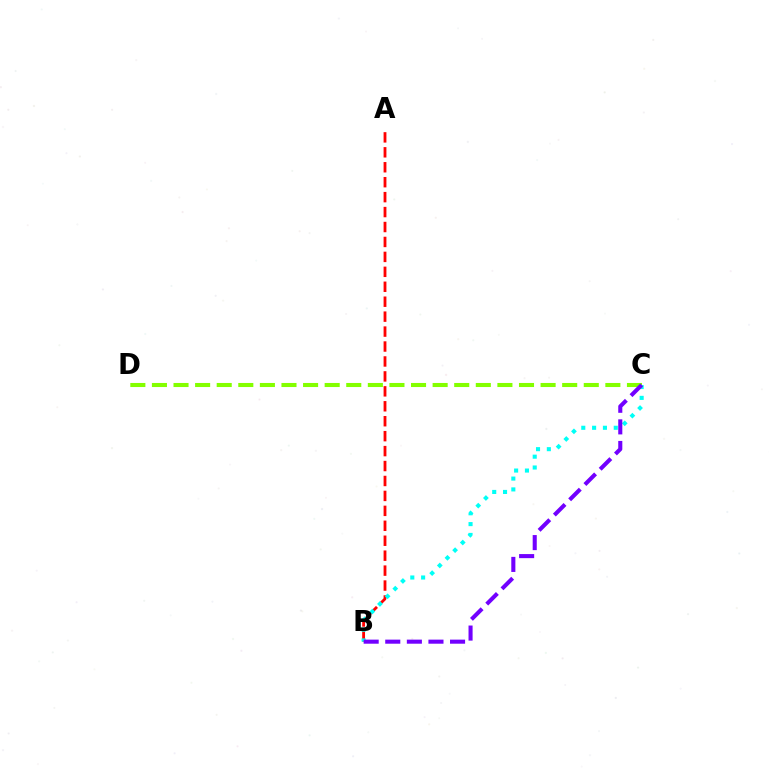{('C', 'D'): [{'color': '#84ff00', 'line_style': 'dashed', 'thickness': 2.93}], ('A', 'B'): [{'color': '#ff0000', 'line_style': 'dashed', 'thickness': 2.03}], ('B', 'C'): [{'color': '#00fff6', 'line_style': 'dotted', 'thickness': 2.94}, {'color': '#7200ff', 'line_style': 'dashed', 'thickness': 2.93}]}